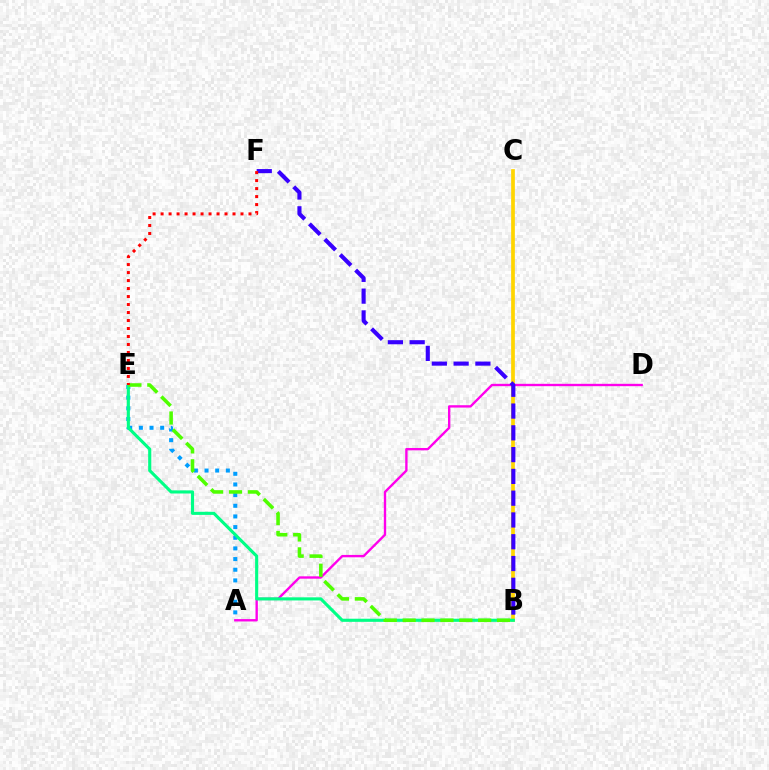{('B', 'C'): [{'color': '#ffd500', 'line_style': 'solid', 'thickness': 2.67}], ('A', 'D'): [{'color': '#ff00ed', 'line_style': 'solid', 'thickness': 1.7}], ('A', 'E'): [{'color': '#009eff', 'line_style': 'dotted', 'thickness': 2.9}], ('B', 'F'): [{'color': '#3700ff', 'line_style': 'dashed', 'thickness': 2.96}], ('B', 'E'): [{'color': '#00ff86', 'line_style': 'solid', 'thickness': 2.24}, {'color': '#4fff00', 'line_style': 'dashed', 'thickness': 2.57}], ('E', 'F'): [{'color': '#ff0000', 'line_style': 'dotted', 'thickness': 2.17}]}